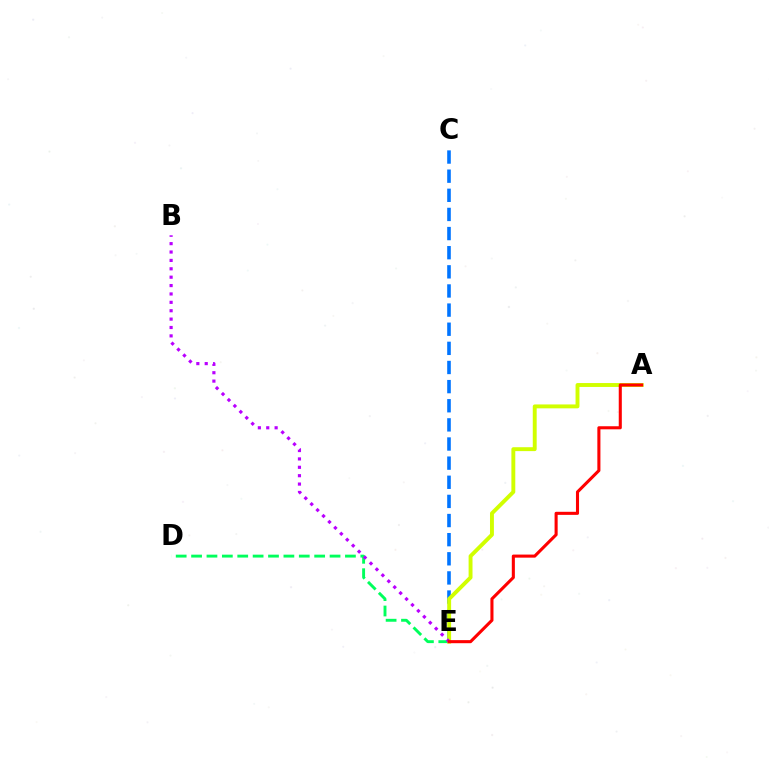{('D', 'E'): [{'color': '#00ff5c', 'line_style': 'dashed', 'thickness': 2.09}], ('C', 'E'): [{'color': '#0074ff', 'line_style': 'dashed', 'thickness': 2.6}], ('A', 'E'): [{'color': '#d1ff00', 'line_style': 'solid', 'thickness': 2.81}, {'color': '#ff0000', 'line_style': 'solid', 'thickness': 2.21}], ('B', 'E'): [{'color': '#b900ff', 'line_style': 'dotted', 'thickness': 2.28}]}